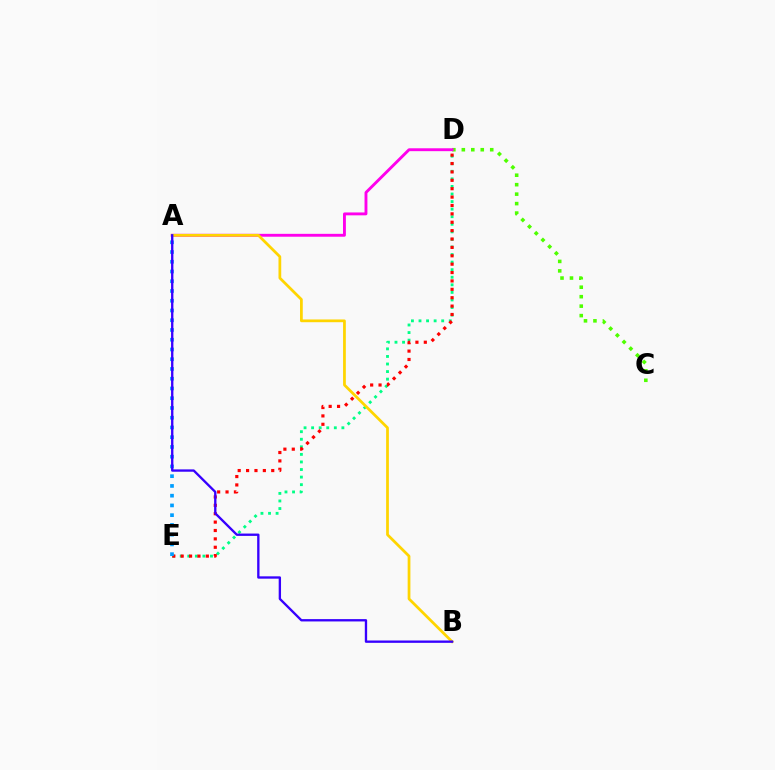{('D', 'E'): [{'color': '#00ff86', 'line_style': 'dotted', 'thickness': 2.06}, {'color': '#ff0000', 'line_style': 'dotted', 'thickness': 2.28}], ('C', 'D'): [{'color': '#4fff00', 'line_style': 'dotted', 'thickness': 2.57}], ('A', 'D'): [{'color': '#ff00ed', 'line_style': 'solid', 'thickness': 2.07}], ('A', 'E'): [{'color': '#009eff', 'line_style': 'dotted', 'thickness': 2.65}], ('A', 'B'): [{'color': '#ffd500', 'line_style': 'solid', 'thickness': 1.98}, {'color': '#3700ff', 'line_style': 'solid', 'thickness': 1.68}]}